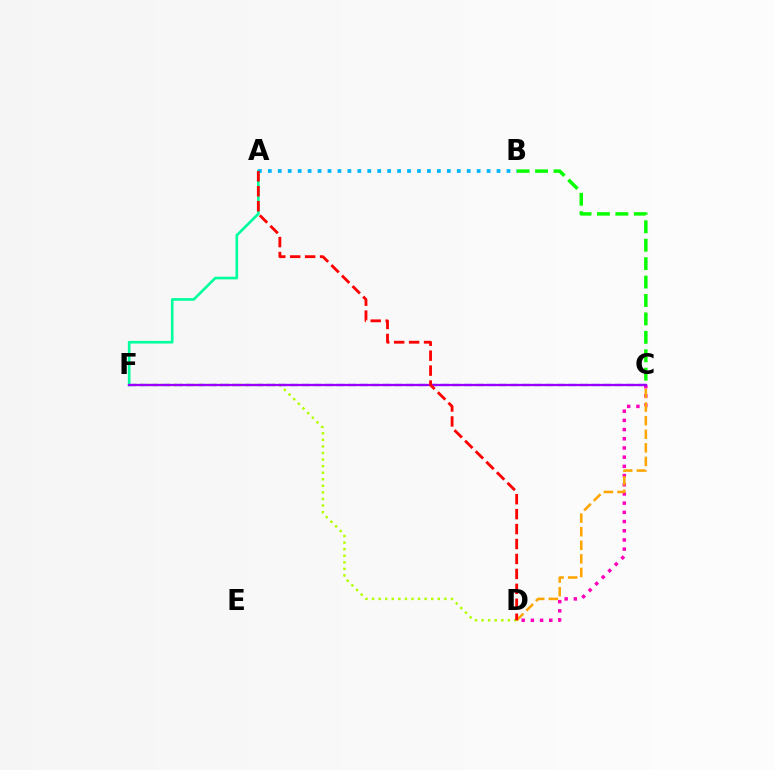{('C', 'D'): [{'color': '#ff00bd', 'line_style': 'dotted', 'thickness': 2.5}, {'color': '#ffa500', 'line_style': 'dashed', 'thickness': 1.85}], ('D', 'F'): [{'color': '#b3ff00', 'line_style': 'dotted', 'thickness': 1.79}], ('C', 'F'): [{'color': '#0010ff', 'line_style': 'dashed', 'thickness': 1.57}, {'color': '#9b00ff', 'line_style': 'solid', 'thickness': 1.64}], ('A', 'F'): [{'color': '#00ff9d', 'line_style': 'solid', 'thickness': 1.9}], ('B', 'C'): [{'color': '#08ff00', 'line_style': 'dashed', 'thickness': 2.5}], ('A', 'B'): [{'color': '#00b5ff', 'line_style': 'dotted', 'thickness': 2.7}], ('A', 'D'): [{'color': '#ff0000', 'line_style': 'dashed', 'thickness': 2.03}]}